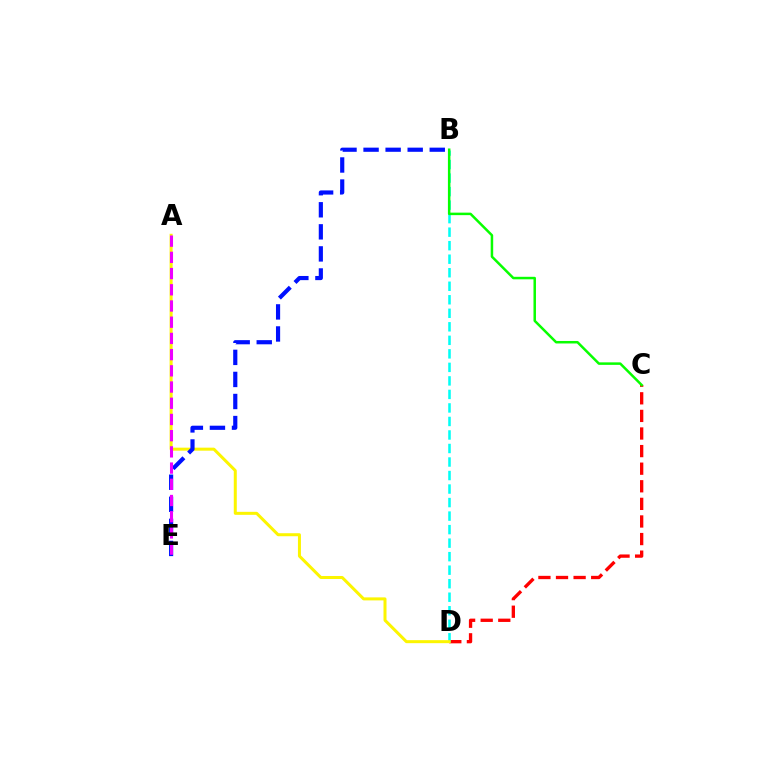{('C', 'D'): [{'color': '#ff0000', 'line_style': 'dashed', 'thickness': 2.39}], ('B', 'D'): [{'color': '#00fff6', 'line_style': 'dashed', 'thickness': 1.84}], ('A', 'D'): [{'color': '#fcf500', 'line_style': 'solid', 'thickness': 2.17}], ('B', 'C'): [{'color': '#08ff00', 'line_style': 'solid', 'thickness': 1.8}], ('B', 'E'): [{'color': '#0010ff', 'line_style': 'dashed', 'thickness': 3.0}], ('A', 'E'): [{'color': '#ee00ff', 'line_style': 'dashed', 'thickness': 2.2}]}